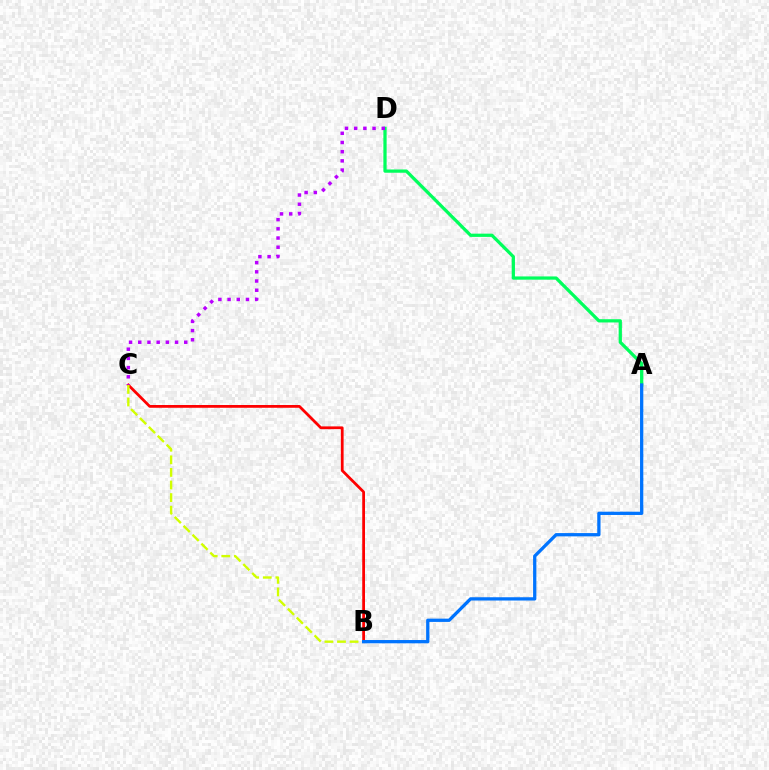{('B', 'C'): [{'color': '#ff0000', 'line_style': 'solid', 'thickness': 1.99}, {'color': '#d1ff00', 'line_style': 'dashed', 'thickness': 1.71}], ('A', 'D'): [{'color': '#00ff5c', 'line_style': 'solid', 'thickness': 2.34}], ('A', 'B'): [{'color': '#0074ff', 'line_style': 'solid', 'thickness': 2.36}], ('C', 'D'): [{'color': '#b900ff', 'line_style': 'dotted', 'thickness': 2.5}]}